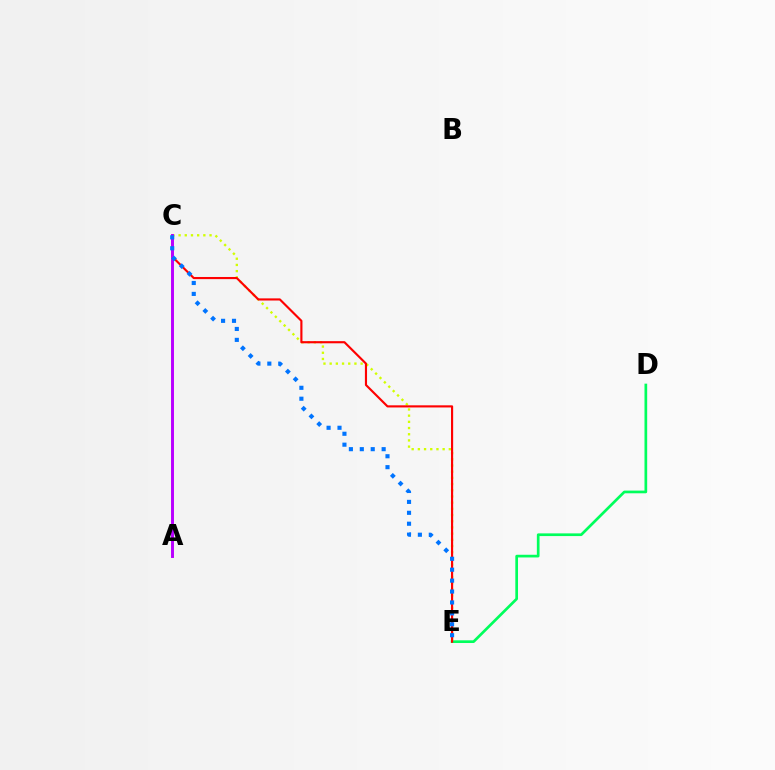{('D', 'E'): [{'color': '#00ff5c', 'line_style': 'solid', 'thickness': 1.94}], ('C', 'E'): [{'color': '#d1ff00', 'line_style': 'dotted', 'thickness': 1.68}, {'color': '#ff0000', 'line_style': 'solid', 'thickness': 1.54}, {'color': '#0074ff', 'line_style': 'dotted', 'thickness': 2.97}], ('A', 'C'): [{'color': '#b900ff', 'line_style': 'solid', 'thickness': 2.12}]}